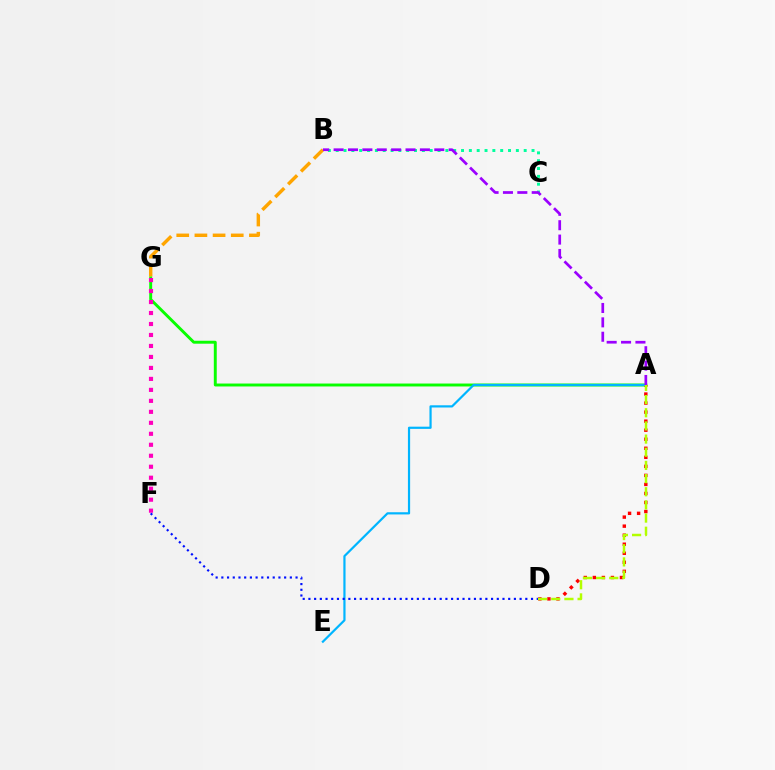{('B', 'G'): [{'color': '#ffa500', 'line_style': 'dashed', 'thickness': 2.47}], ('A', 'G'): [{'color': '#08ff00', 'line_style': 'solid', 'thickness': 2.11}], ('A', 'D'): [{'color': '#ff0000', 'line_style': 'dotted', 'thickness': 2.46}, {'color': '#b3ff00', 'line_style': 'dashed', 'thickness': 1.79}], ('A', 'E'): [{'color': '#00b5ff', 'line_style': 'solid', 'thickness': 1.59}], ('B', 'C'): [{'color': '#00ff9d', 'line_style': 'dotted', 'thickness': 2.13}], ('F', 'G'): [{'color': '#ff00bd', 'line_style': 'dotted', 'thickness': 2.98}], ('A', 'B'): [{'color': '#9b00ff', 'line_style': 'dashed', 'thickness': 1.95}], ('D', 'F'): [{'color': '#0010ff', 'line_style': 'dotted', 'thickness': 1.55}]}